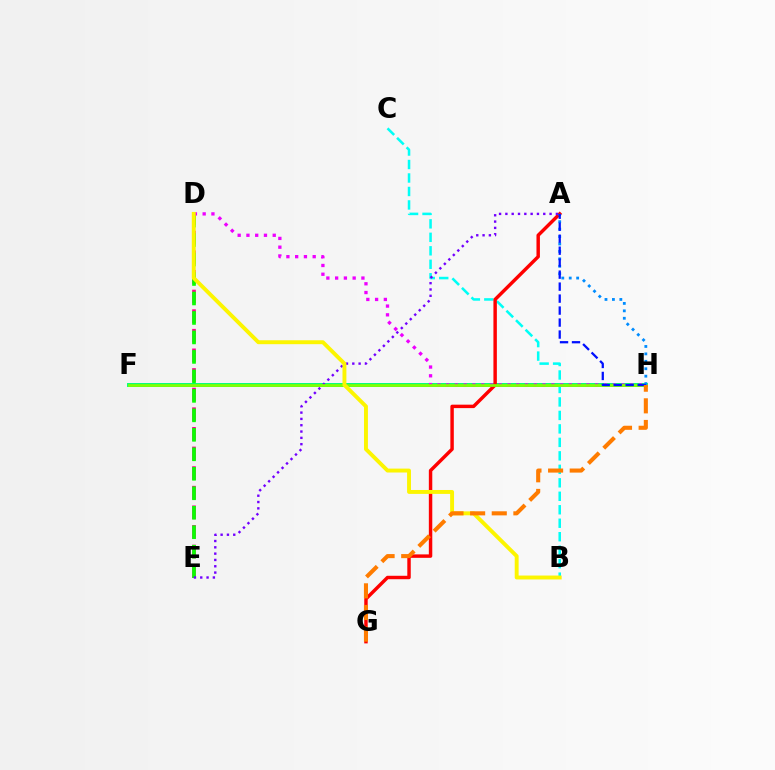{('F', 'H'): [{'color': '#00ff74', 'line_style': 'solid', 'thickness': 2.82}, {'color': '#84ff00', 'line_style': 'solid', 'thickness': 1.95}], ('D', 'E'): [{'color': '#ff0094', 'line_style': 'dashed', 'thickness': 2.66}, {'color': '#08ff00', 'line_style': 'dashed', 'thickness': 2.65}], ('B', 'C'): [{'color': '#00fff6', 'line_style': 'dashed', 'thickness': 1.83}], ('A', 'G'): [{'color': '#ff0000', 'line_style': 'solid', 'thickness': 2.48}], ('D', 'H'): [{'color': '#ee00ff', 'line_style': 'dotted', 'thickness': 2.38}], ('A', 'E'): [{'color': '#7200ff', 'line_style': 'dotted', 'thickness': 1.72}], ('A', 'H'): [{'color': '#008cff', 'line_style': 'dotted', 'thickness': 2.02}, {'color': '#0010ff', 'line_style': 'dashed', 'thickness': 1.63}], ('B', 'D'): [{'color': '#fcf500', 'line_style': 'solid', 'thickness': 2.82}], ('G', 'H'): [{'color': '#ff7c00', 'line_style': 'dashed', 'thickness': 2.94}]}